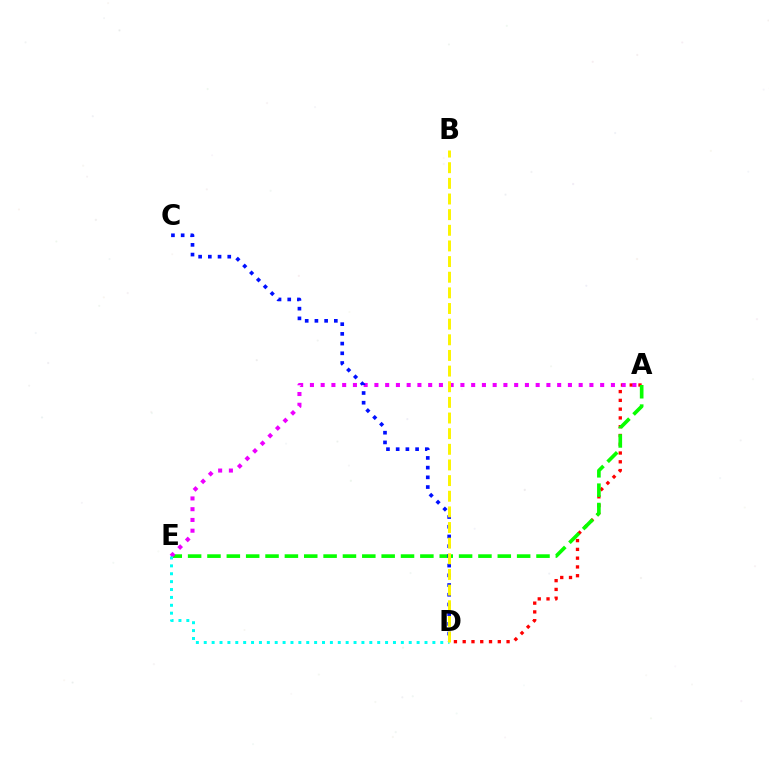{('A', 'D'): [{'color': '#ff0000', 'line_style': 'dotted', 'thickness': 2.38}], ('A', 'E'): [{'color': '#08ff00', 'line_style': 'dashed', 'thickness': 2.63}, {'color': '#ee00ff', 'line_style': 'dotted', 'thickness': 2.92}], ('C', 'D'): [{'color': '#0010ff', 'line_style': 'dotted', 'thickness': 2.64}], ('D', 'E'): [{'color': '#00fff6', 'line_style': 'dotted', 'thickness': 2.14}], ('B', 'D'): [{'color': '#fcf500', 'line_style': 'dashed', 'thickness': 2.13}]}